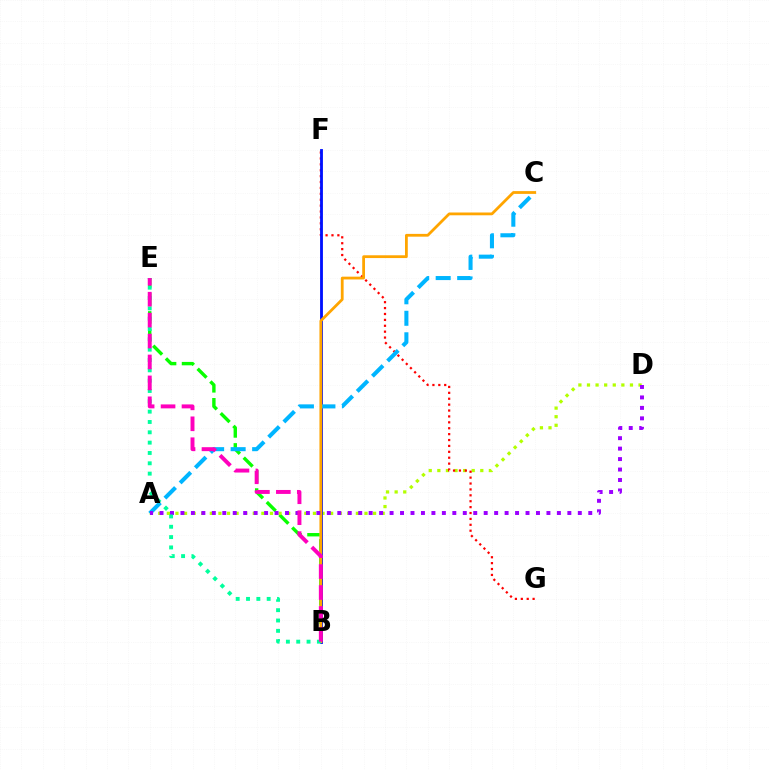{('B', 'E'): [{'color': '#08ff00', 'line_style': 'dashed', 'thickness': 2.44}, {'color': '#00ff9d', 'line_style': 'dotted', 'thickness': 2.81}, {'color': '#ff00bd', 'line_style': 'dashed', 'thickness': 2.84}], ('A', 'D'): [{'color': '#b3ff00', 'line_style': 'dotted', 'thickness': 2.33}, {'color': '#9b00ff', 'line_style': 'dotted', 'thickness': 2.84}], ('F', 'G'): [{'color': '#ff0000', 'line_style': 'dotted', 'thickness': 1.6}], ('B', 'F'): [{'color': '#0010ff', 'line_style': 'solid', 'thickness': 2.04}], ('A', 'C'): [{'color': '#00b5ff', 'line_style': 'dashed', 'thickness': 2.92}], ('B', 'C'): [{'color': '#ffa500', 'line_style': 'solid', 'thickness': 2.0}]}